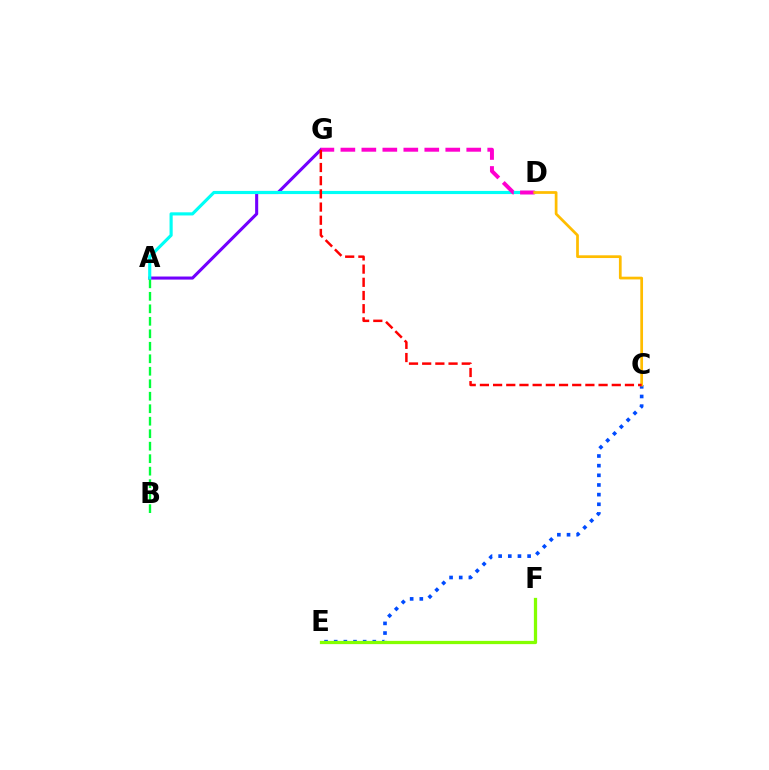{('C', 'E'): [{'color': '#004bff', 'line_style': 'dotted', 'thickness': 2.62}], ('A', 'G'): [{'color': '#7200ff', 'line_style': 'solid', 'thickness': 2.21}], ('E', 'F'): [{'color': '#84ff00', 'line_style': 'solid', 'thickness': 2.34}], ('A', 'D'): [{'color': '#00fff6', 'line_style': 'solid', 'thickness': 2.26}], ('A', 'B'): [{'color': '#00ff39', 'line_style': 'dashed', 'thickness': 1.7}], ('D', 'G'): [{'color': '#ff00cf', 'line_style': 'dashed', 'thickness': 2.85}], ('C', 'D'): [{'color': '#ffbd00', 'line_style': 'solid', 'thickness': 1.97}], ('C', 'G'): [{'color': '#ff0000', 'line_style': 'dashed', 'thickness': 1.79}]}